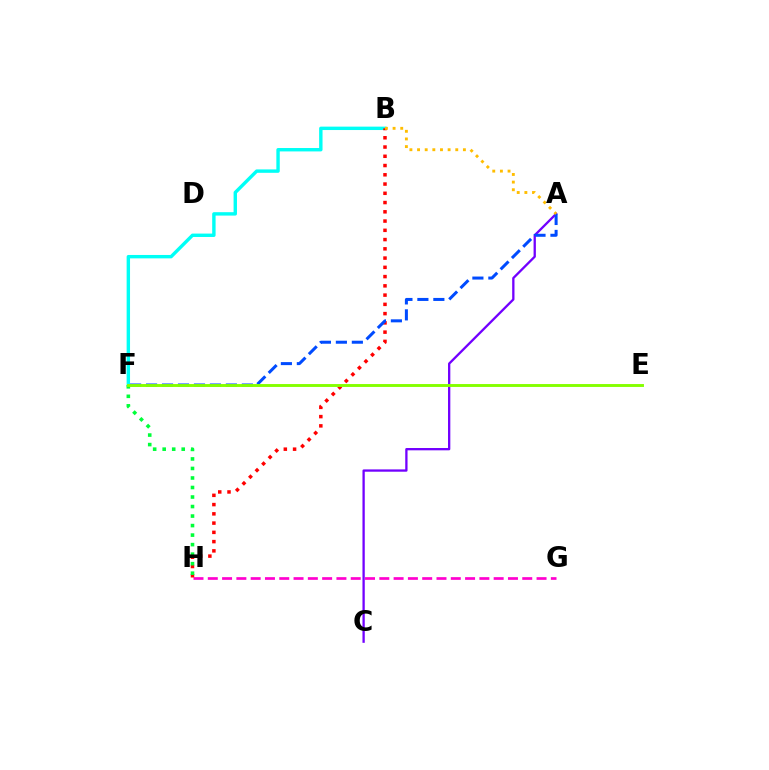{('B', 'F'): [{'color': '#00fff6', 'line_style': 'solid', 'thickness': 2.45}], ('A', 'C'): [{'color': '#7200ff', 'line_style': 'solid', 'thickness': 1.66}], ('G', 'H'): [{'color': '#ff00cf', 'line_style': 'dashed', 'thickness': 1.94}], ('B', 'H'): [{'color': '#ff0000', 'line_style': 'dotted', 'thickness': 2.51}], ('A', 'F'): [{'color': '#004bff', 'line_style': 'dashed', 'thickness': 2.17}], ('F', 'H'): [{'color': '#00ff39', 'line_style': 'dotted', 'thickness': 2.59}], ('A', 'B'): [{'color': '#ffbd00', 'line_style': 'dotted', 'thickness': 2.08}], ('E', 'F'): [{'color': '#84ff00', 'line_style': 'solid', 'thickness': 2.09}]}